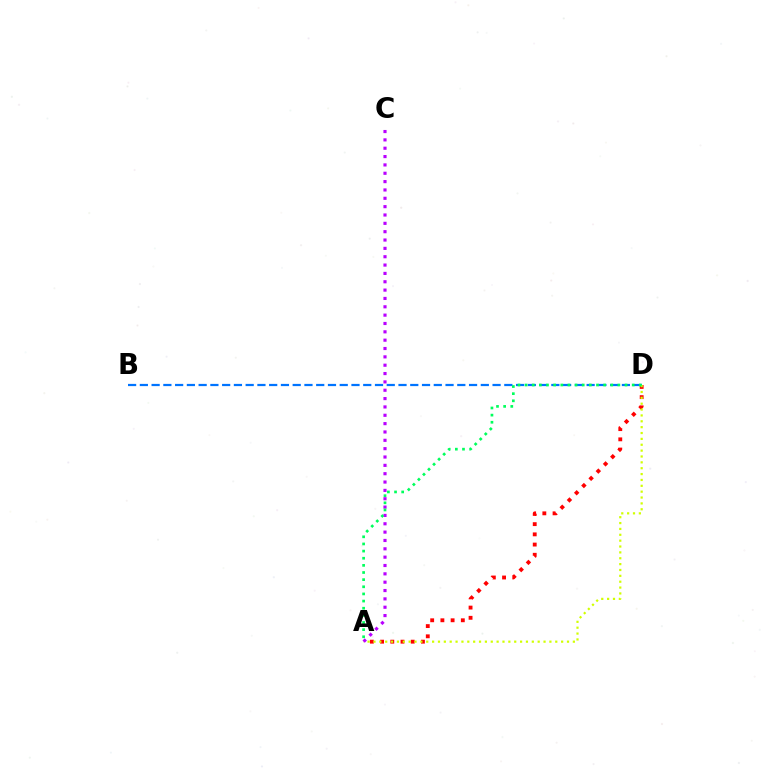{('A', 'D'): [{'color': '#ff0000', 'line_style': 'dotted', 'thickness': 2.77}, {'color': '#d1ff00', 'line_style': 'dotted', 'thickness': 1.59}, {'color': '#00ff5c', 'line_style': 'dotted', 'thickness': 1.94}], ('B', 'D'): [{'color': '#0074ff', 'line_style': 'dashed', 'thickness': 1.6}], ('A', 'C'): [{'color': '#b900ff', 'line_style': 'dotted', 'thickness': 2.27}]}